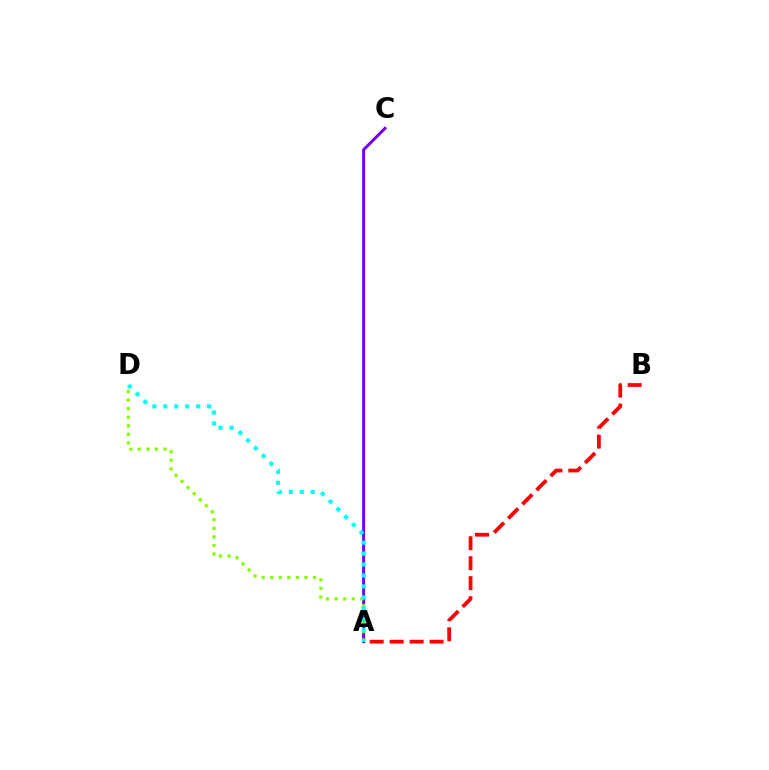{('A', 'C'): [{'color': '#7200ff', 'line_style': 'solid', 'thickness': 2.14}], ('A', 'B'): [{'color': '#ff0000', 'line_style': 'dashed', 'thickness': 2.71}], ('A', 'D'): [{'color': '#84ff00', 'line_style': 'dotted', 'thickness': 2.33}, {'color': '#00fff6', 'line_style': 'dotted', 'thickness': 2.97}]}